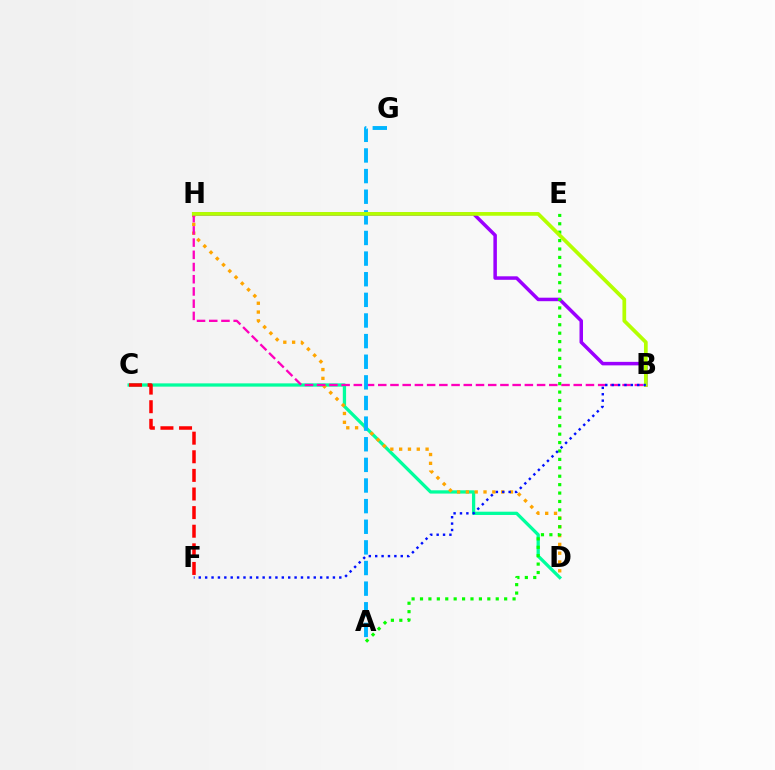{('C', 'D'): [{'color': '#00ff9d', 'line_style': 'solid', 'thickness': 2.36}], ('D', 'H'): [{'color': '#ffa500', 'line_style': 'dotted', 'thickness': 2.39}], ('B', 'H'): [{'color': '#9b00ff', 'line_style': 'solid', 'thickness': 2.52}, {'color': '#ff00bd', 'line_style': 'dashed', 'thickness': 1.66}, {'color': '#b3ff00', 'line_style': 'solid', 'thickness': 2.67}], ('A', 'E'): [{'color': '#08ff00', 'line_style': 'dotted', 'thickness': 2.29}], ('C', 'F'): [{'color': '#ff0000', 'line_style': 'dashed', 'thickness': 2.53}], ('A', 'G'): [{'color': '#00b5ff', 'line_style': 'dashed', 'thickness': 2.8}], ('B', 'F'): [{'color': '#0010ff', 'line_style': 'dotted', 'thickness': 1.74}]}